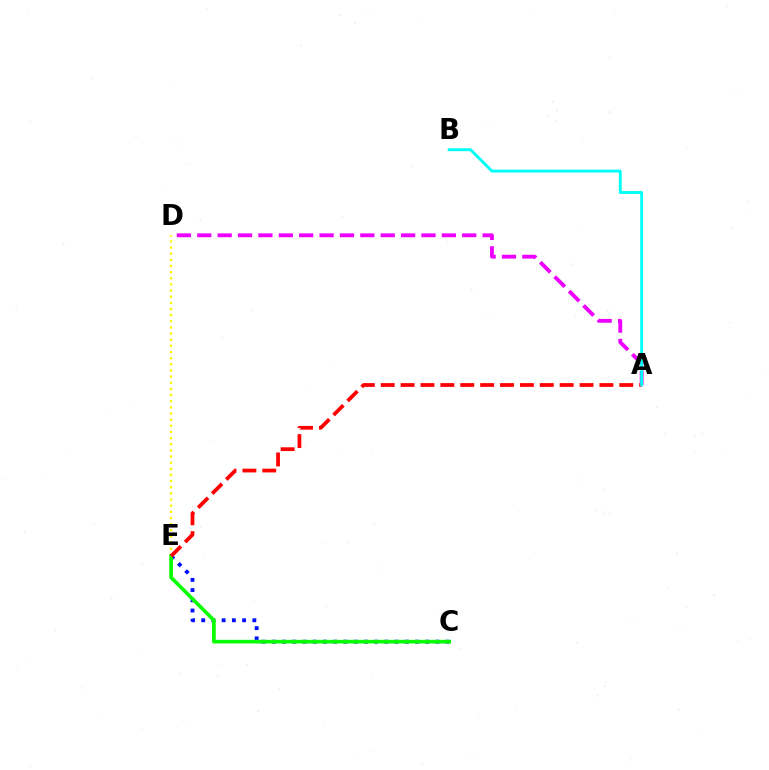{('C', 'E'): [{'color': '#0010ff', 'line_style': 'dotted', 'thickness': 2.78}, {'color': '#08ff00', 'line_style': 'solid', 'thickness': 2.65}], ('D', 'E'): [{'color': '#fcf500', 'line_style': 'dotted', 'thickness': 1.67}], ('A', 'D'): [{'color': '#ee00ff', 'line_style': 'dashed', 'thickness': 2.77}], ('A', 'E'): [{'color': '#ff0000', 'line_style': 'dashed', 'thickness': 2.7}], ('A', 'B'): [{'color': '#00fff6', 'line_style': 'solid', 'thickness': 2.08}]}